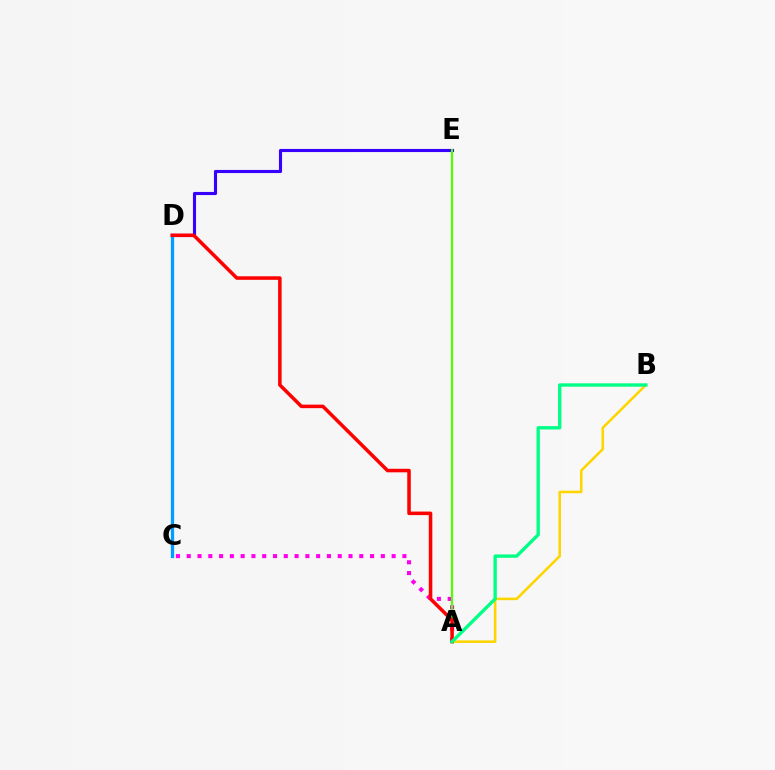{('A', 'C'): [{'color': '#ff00ed', 'line_style': 'dotted', 'thickness': 2.93}], ('D', 'E'): [{'color': '#3700ff', 'line_style': 'solid', 'thickness': 2.24}], ('A', 'E'): [{'color': '#4fff00', 'line_style': 'solid', 'thickness': 1.58}], ('A', 'B'): [{'color': '#ffd500', 'line_style': 'solid', 'thickness': 1.84}, {'color': '#00ff86', 'line_style': 'solid', 'thickness': 2.42}], ('C', 'D'): [{'color': '#009eff', 'line_style': 'solid', 'thickness': 2.36}], ('A', 'D'): [{'color': '#ff0000', 'line_style': 'solid', 'thickness': 2.54}]}